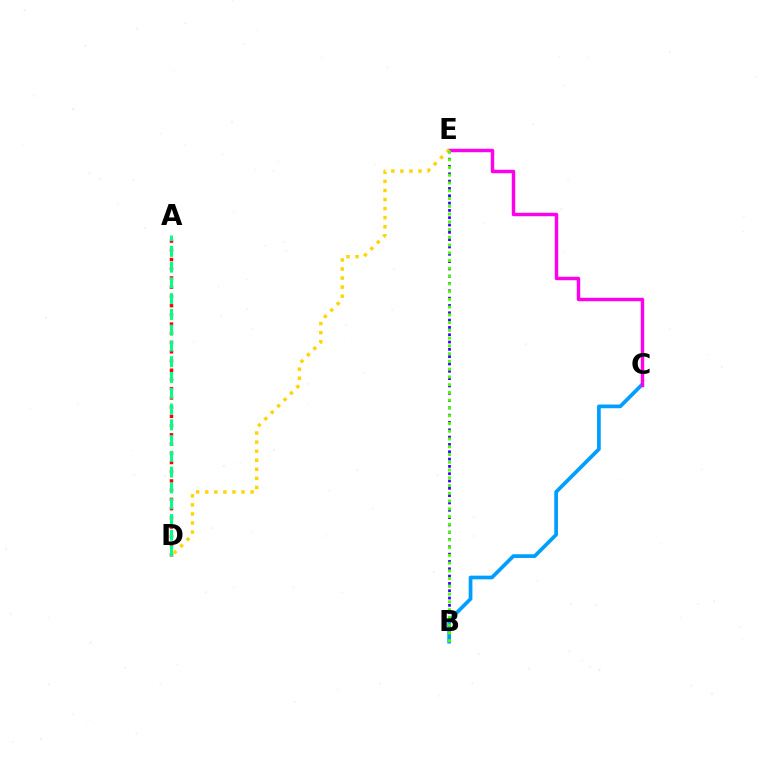{('A', 'D'): [{'color': '#ff0000', 'line_style': 'dotted', 'thickness': 2.51}, {'color': '#00ff86', 'line_style': 'dashed', 'thickness': 2.14}], ('B', 'E'): [{'color': '#3700ff', 'line_style': 'dotted', 'thickness': 1.99}, {'color': '#4fff00', 'line_style': 'dotted', 'thickness': 2.11}], ('B', 'C'): [{'color': '#009eff', 'line_style': 'solid', 'thickness': 2.68}], ('C', 'E'): [{'color': '#ff00ed', 'line_style': 'solid', 'thickness': 2.47}], ('D', 'E'): [{'color': '#ffd500', 'line_style': 'dotted', 'thickness': 2.46}]}